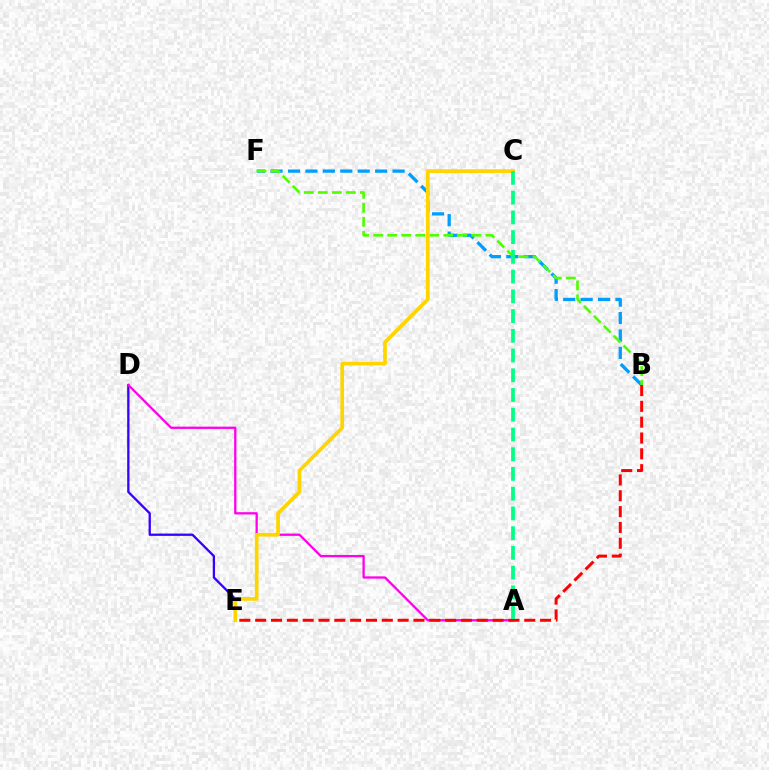{('D', 'E'): [{'color': '#3700ff', 'line_style': 'solid', 'thickness': 1.66}], ('A', 'D'): [{'color': '#ff00ed', 'line_style': 'solid', 'thickness': 1.65}], ('B', 'F'): [{'color': '#009eff', 'line_style': 'dashed', 'thickness': 2.37}, {'color': '#4fff00', 'line_style': 'dashed', 'thickness': 1.9}], ('B', 'E'): [{'color': '#ff0000', 'line_style': 'dashed', 'thickness': 2.15}], ('C', 'E'): [{'color': '#ffd500', 'line_style': 'solid', 'thickness': 2.66}], ('A', 'C'): [{'color': '#00ff86', 'line_style': 'dashed', 'thickness': 2.68}]}